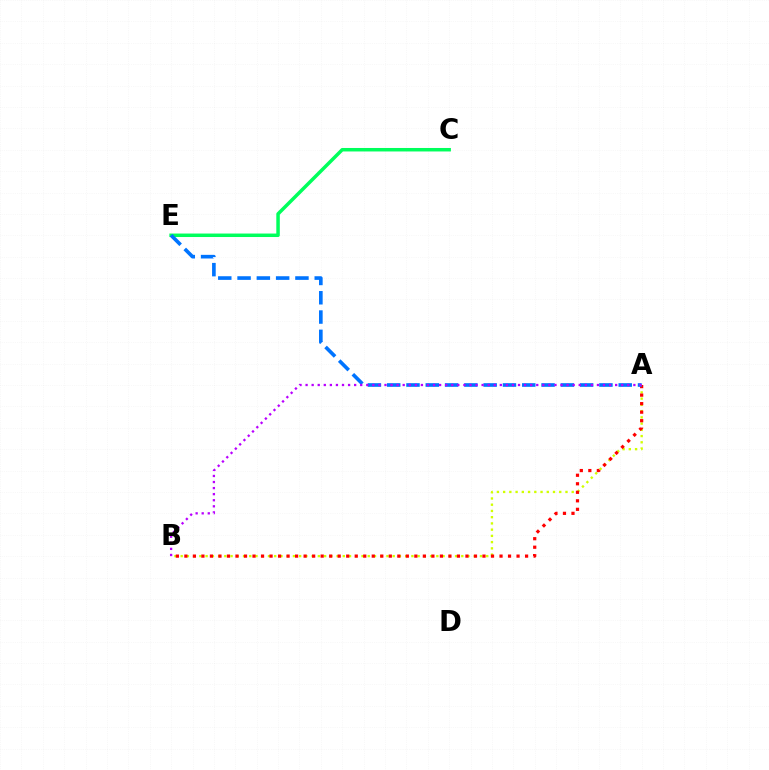{('C', 'E'): [{'color': '#00ff5c', 'line_style': 'solid', 'thickness': 2.51}], ('A', 'B'): [{'color': '#d1ff00', 'line_style': 'dotted', 'thickness': 1.69}, {'color': '#ff0000', 'line_style': 'dotted', 'thickness': 2.31}, {'color': '#b900ff', 'line_style': 'dotted', 'thickness': 1.65}], ('A', 'E'): [{'color': '#0074ff', 'line_style': 'dashed', 'thickness': 2.62}]}